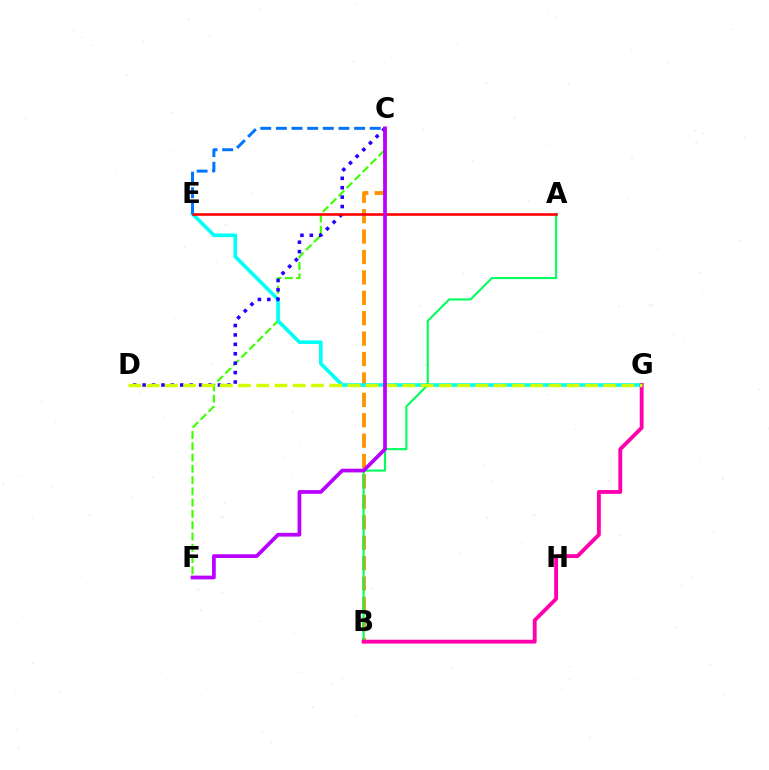{('B', 'C'): [{'color': '#ff9400', 'line_style': 'dashed', 'thickness': 2.77}], ('C', 'F'): [{'color': '#3dff00', 'line_style': 'dashed', 'thickness': 1.53}, {'color': '#b900ff', 'line_style': 'solid', 'thickness': 2.68}], ('E', 'G'): [{'color': '#00fff6', 'line_style': 'solid', 'thickness': 2.62}], ('A', 'B'): [{'color': '#00ff5c', 'line_style': 'solid', 'thickness': 1.5}], ('C', 'D'): [{'color': '#2500ff', 'line_style': 'dotted', 'thickness': 2.56}], ('B', 'G'): [{'color': '#ff00ac', 'line_style': 'solid', 'thickness': 2.77}], ('A', 'E'): [{'color': '#ff0000', 'line_style': 'solid', 'thickness': 1.88}], ('D', 'G'): [{'color': '#d1ff00', 'line_style': 'dashed', 'thickness': 2.48}], ('C', 'E'): [{'color': '#0074ff', 'line_style': 'dashed', 'thickness': 2.13}]}